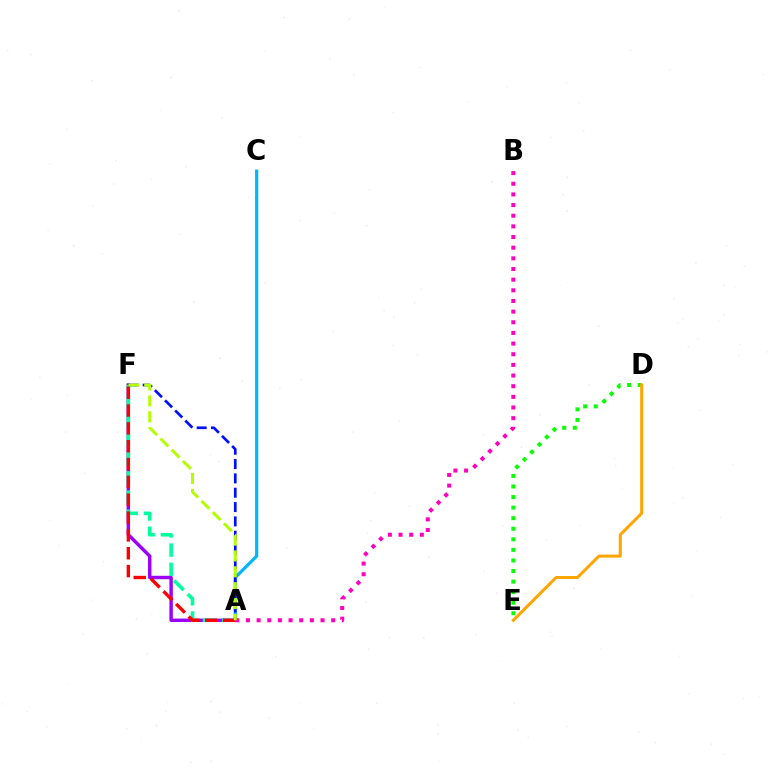{('D', 'E'): [{'color': '#08ff00', 'line_style': 'dotted', 'thickness': 2.87}, {'color': '#ffa500', 'line_style': 'solid', 'thickness': 2.17}], ('A', 'F'): [{'color': '#9b00ff', 'line_style': 'solid', 'thickness': 2.47}, {'color': '#00ff9d', 'line_style': 'dashed', 'thickness': 2.61}, {'color': '#ff0000', 'line_style': 'dashed', 'thickness': 2.42}, {'color': '#0010ff', 'line_style': 'dashed', 'thickness': 1.95}, {'color': '#b3ff00', 'line_style': 'dashed', 'thickness': 2.16}], ('A', 'C'): [{'color': '#00b5ff', 'line_style': 'solid', 'thickness': 2.3}], ('A', 'B'): [{'color': '#ff00bd', 'line_style': 'dotted', 'thickness': 2.89}]}